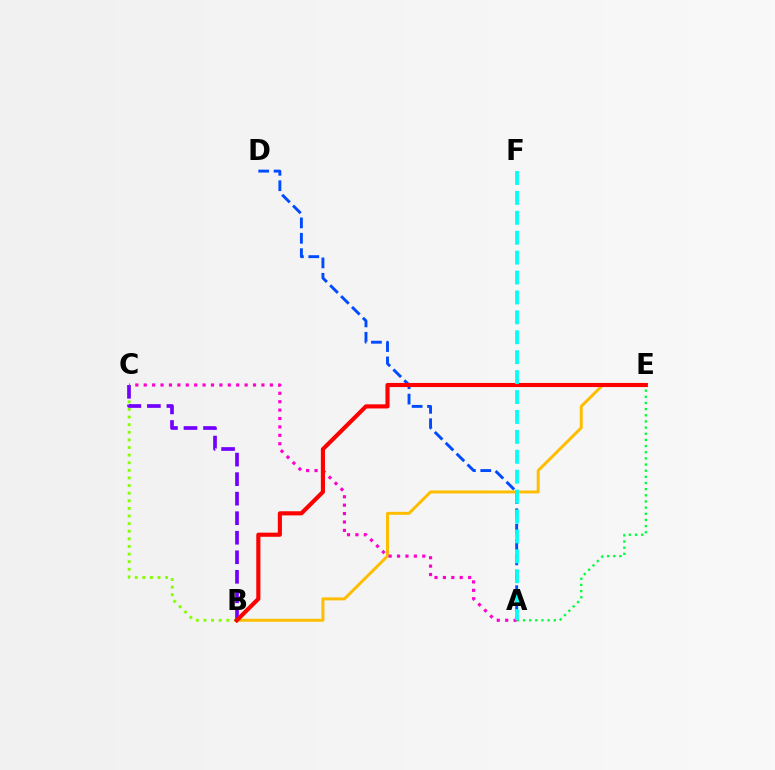{('B', 'C'): [{'color': '#84ff00', 'line_style': 'dotted', 'thickness': 2.07}, {'color': '#7200ff', 'line_style': 'dashed', 'thickness': 2.65}], ('B', 'E'): [{'color': '#ffbd00', 'line_style': 'solid', 'thickness': 2.14}, {'color': '#ff0000', 'line_style': 'solid', 'thickness': 2.97}], ('A', 'D'): [{'color': '#004bff', 'line_style': 'dashed', 'thickness': 2.09}], ('A', 'C'): [{'color': '#ff00cf', 'line_style': 'dotted', 'thickness': 2.28}], ('A', 'E'): [{'color': '#00ff39', 'line_style': 'dotted', 'thickness': 1.67}], ('A', 'F'): [{'color': '#00fff6', 'line_style': 'dashed', 'thickness': 2.71}]}